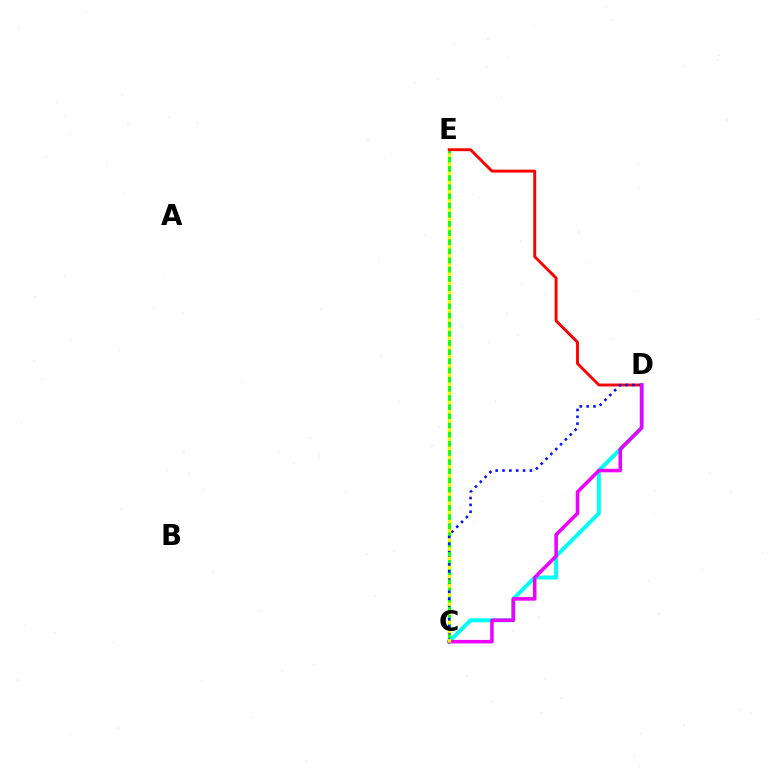{('C', 'E'): [{'color': '#08ff00', 'line_style': 'solid', 'thickness': 2.04}, {'color': '#fcf500', 'line_style': 'dotted', 'thickness': 2.49}], ('D', 'E'): [{'color': '#ff0000', 'line_style': 'solid', 'thickness': 2.08}], ('C', 'D'): [{'color': '#00fff6', 'line_style': 'solid', 'thickness': 2.85}, {'color': '#0010ff', 'line_style': 'dotted', 'thickness': 1.86}, {'color': '#ee00ff', 'line_style': 'solid', 'thickness': 2.55}]}